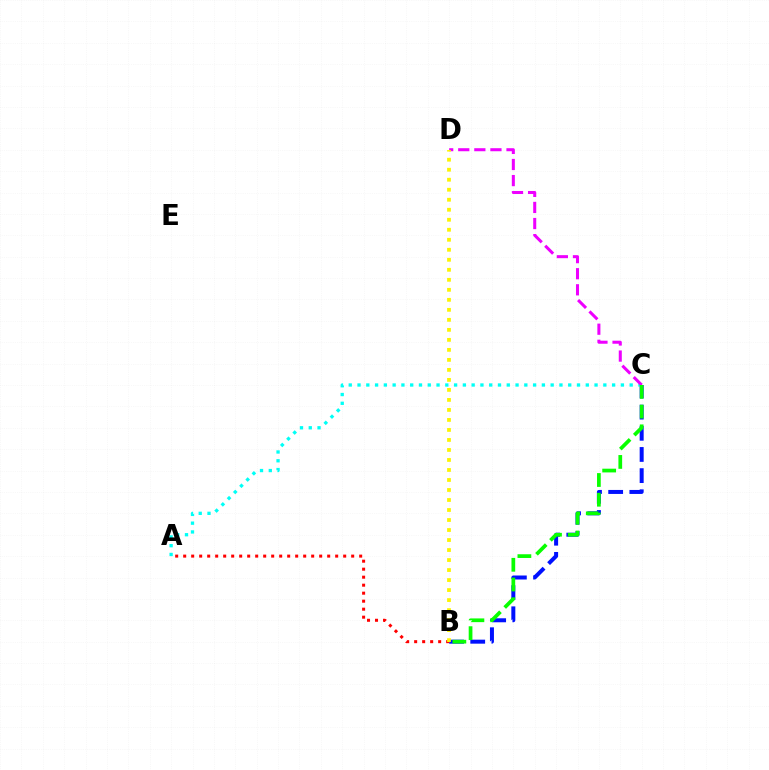{('B', 'C'): [{'color': '#0010ff', 'line_style': 'dashed', 'thickness': 2.88}, {'color': '#08ff00', 'line_style': 'dashed', 'thickness': 2.68}], ('A', 'C'): [{'color': '#00fff6', 'line_style': 'dotted', 'thickness': 2.39}], ('C', 'D'): [{'color': '#ee00ff', 'line_style': 'dashed', 'thickness': 2.19}], ('A', 'B'): [{'color': '#ff0000', 'line_style': 'dotted', 'thickness': 2.17}], ('B', 'D'): [{'color': '#fcf500', 'line_style': 'dotted', 'thickness': 2.72}]}